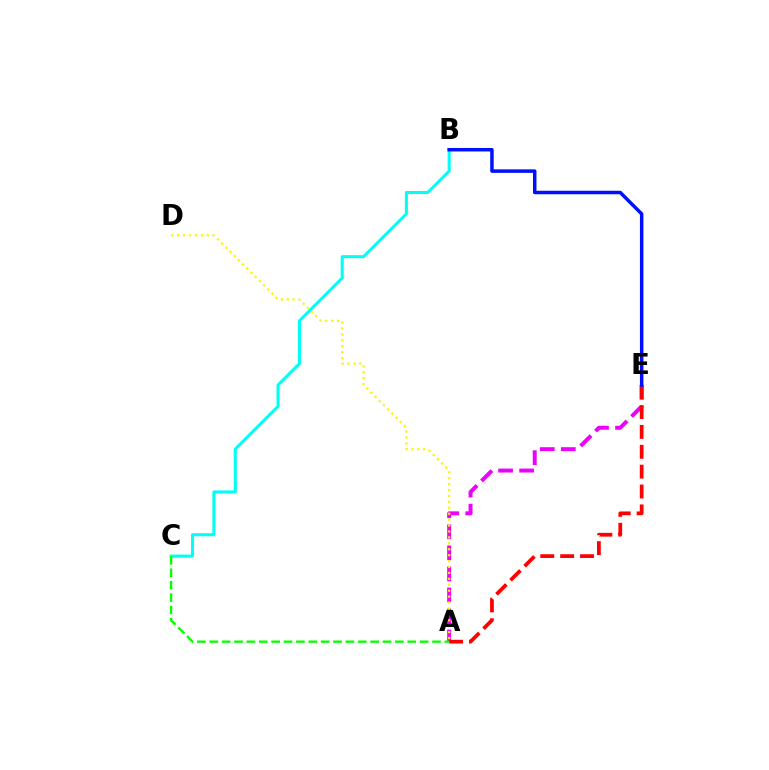{('B', 'C'): [{'color': '#00fff6', 'line_style': 'solid', 'thickness': 2.21}], ('A', 'E'): [{'color': '#ee00ff', 'line_style': 'dashed', 'thickness': 2.86}, {'color': '#ff0000', 'line_style': 'dashed', 'thickness': 2.7}], ('A', 'C'): [{'color': '#08ff00', 'line_style': 'dashed', 'thickness': 1.68}], ('A', 'D'): [{'color': '#fcf500', 'line_style': 'dotted', 'thickness': 1.61}], ('B', 'E'): [{'color': '#0010ff', 'line_style': 'solid', 'thickness': 2.51}]}